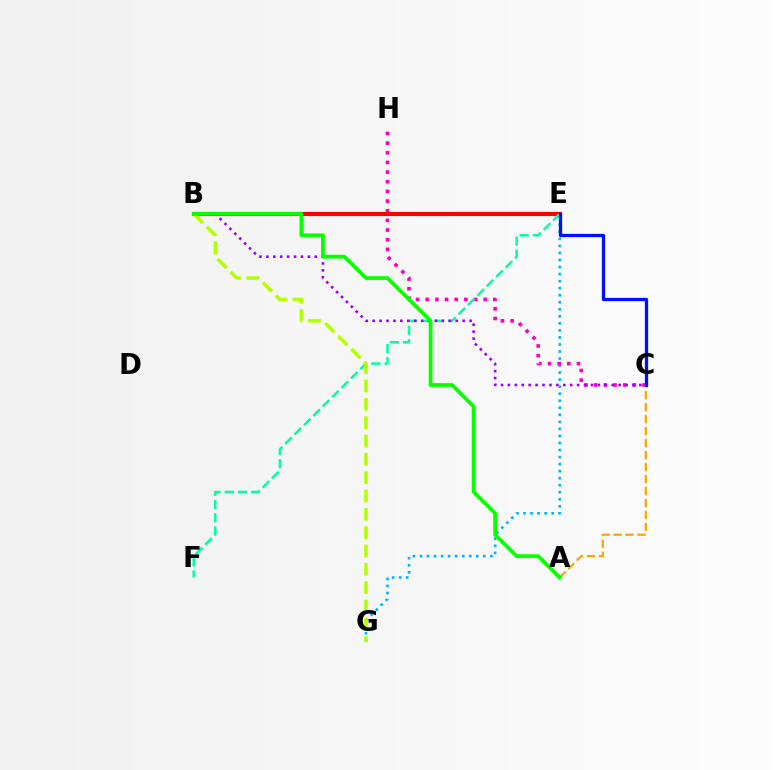{('E', 'G'): [{'color': '#00b5ff', 'line_style': 'dotted', 'thickness': 1.91}], ('C', 'H'): [{'color': '#ff00bd', 'line_style': 'dotted', 'thickness': 2.62}], ('B', 'E'): [{'color': '#ff0000', 'line_style': 'solid', 'thickness': 2.95}], ('A', 'C'): [{'color': '#ffa500', 'line_style': 'dashed', 'thickness': 1.63}], ('E', 'F'): [{'color': '#00ff9d', 'line_style': 'dashed', 'thickness': 1.8}], ('B', 'C'): [{'color': '#9b00ff', 'line_style': 'dotted', 'thickness': 1.88}], ('B', 'G'): [{'color': '#b3ff00', 'line_style': 'dashed', 'thickness': 2.49}], ('A', 'B'): [{'color': '#08ff00', 'line_style': 'solid', 'thickness': 2.69}], ('C', 'E'): [{'color': '#0010ff', 'line_style': 'solid', 'thickness': 2.36}]}